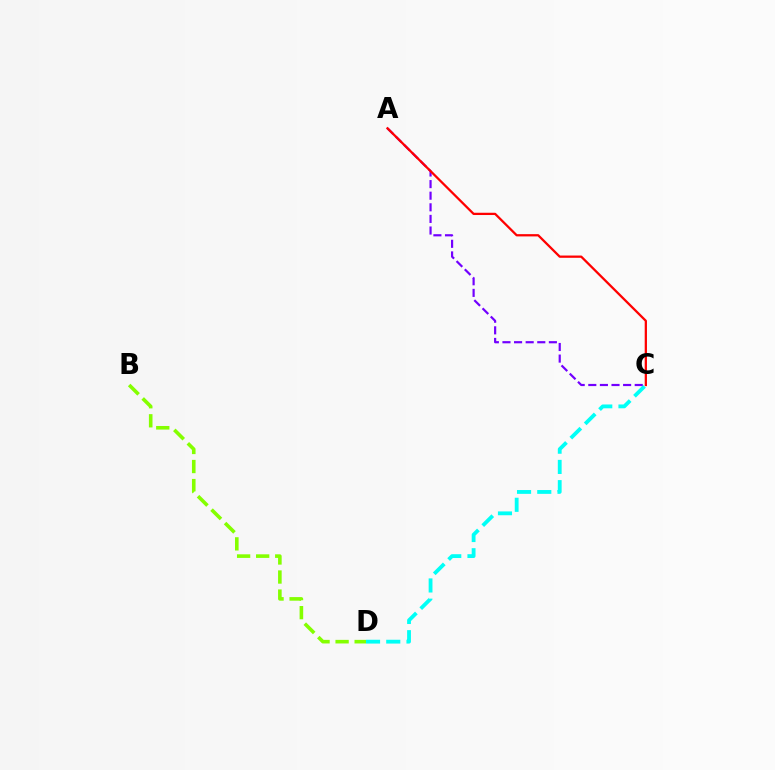{('C', 'D'): [{'color': '#00fff6', 'line_style': 'dashed', 'thickness': 2.75}], ('A', 'C'): [{'color': '#7200ff', 'line_style': 'dashed', 'thickness': 1.58}, {'color': '#ff0000', 'line_style': 'solid', 'thickness': 1.63}], ('B', 'D'): [{'color': '#84ff00', 'line_style': 'dashed', 'thickness': 2.59}]}